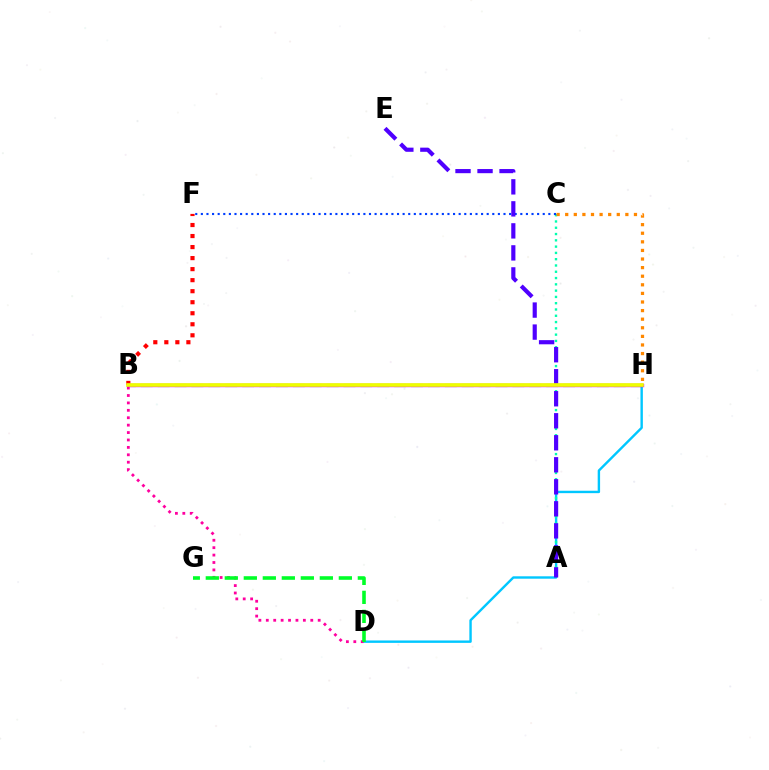{('D', 'H'): [{'color': '#00c7ff', 'line_style': 'solid', 'thickness': 1.73}], ('A', 'C'): [{'color': '#00ffaf', 'line_style': 'dotted', 'thickness': 1.71}], ('C', 'F'): [{'color': '#003fff', 'line_style': 'dotted', 'thickness': 1.52}], ('A', 'E'): [{'color': '#4f00ff', 'line_style': 'dashed', 'thickness': 2.99}], ('B', 'H'): [{'color': '#66ff00', 'line_style': 'dashed', 'thickness': 2.29}, {'color': '#d600ff', 'line_style': 'solid', 'thickness': 2.43}, {'color': '#eeff00', 'line_style': 'solid', 'thickness': 2.62}], ('C', 'H'): [{'color': '#ff8800', 'line_style': 'dotted', 'thickness': 2.33}], ('B', 'F'): [{'color': '#ff0000', 'line_style': 'dotted', 'thickness': 3.0}], ('B', 'D'): [{'color': '#ff00a0', 'line_style': 'dotted', 'thickness': 2.01}], ('D', 'G'): [{'color': '#00ff27', 'line_style': 'dashed', 'thickness': 2.58}]}